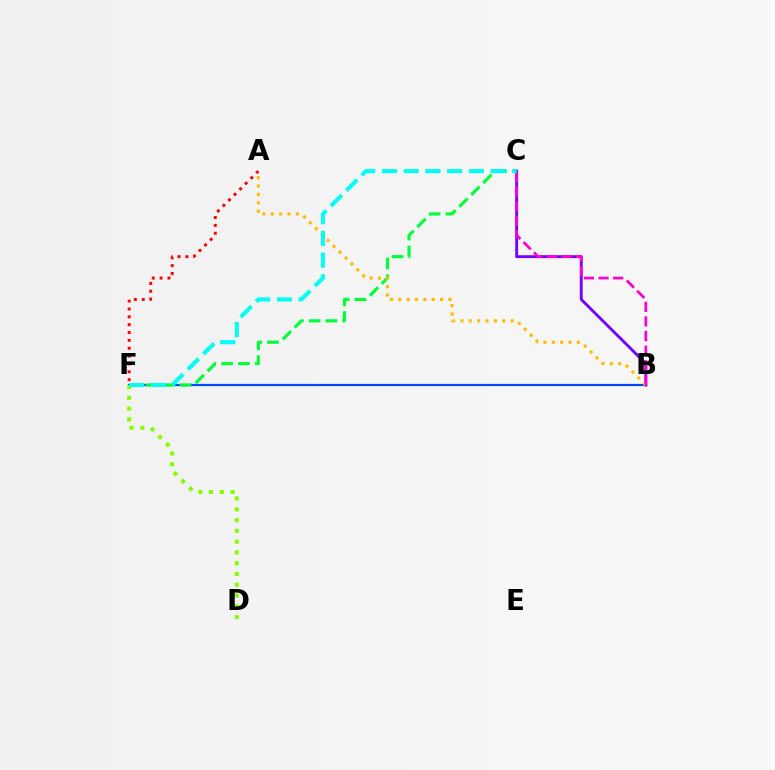{('B', 'F'): [{'color': '#004bff', 'line_style': 'solid', 'thickness': 1.58}], ('A', 'F'): [{'color': '#ff0000', 'line_style': 'dotted', 'thickness': 2.13}], ('C', 'F'): [{'color': '#00ff39', 'line_style': 'dashed', 'thickness': 2.28}, {'color': '#00fff6', 'line_style': 'dashed', 'thickness': 2.95}], ('B', 'C'): [{'color': '#7200ff', 'line_style': 'solid', 'thickness': 2.08}, {'color': '#ff00cf', 'line_style': 'dashed', 'thickness': 1.99}], ('A', 'B'): [{'color': '#ffbd00', 'line_style': 'dotted', 'thickness': 2.27}], ('D', 'F'): [{'color': '#84ff00', 'line_style': 'dotted', 'thickness': 2.93}]}